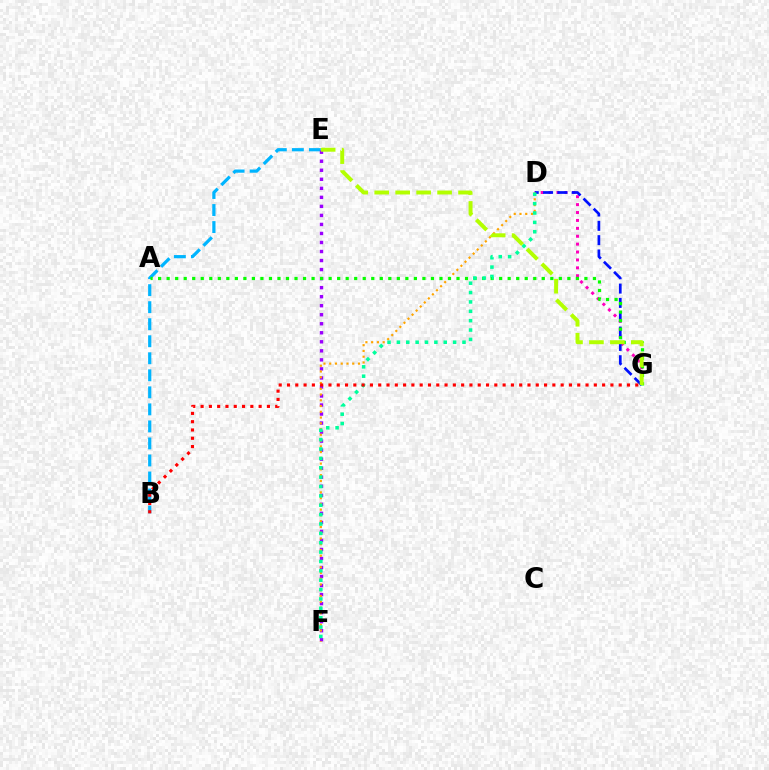{('B', 'E'): [{'color': '#00b5ff', 'line_style': 'dashed', 'thickness': 2.31}], ('E', 'F'): [{'color': '#9b00ff', 'line_style': 'dotted', 'thickness': 2.45}], ('D', 'G'): [{'color': '#ff00bd', 'line_style': 'dotted', 'thickness': 2.15}, {'color': '#0010ff', 'line_style': 'dashed', 'thickness': 1.95}], ('D', 'F'): [{'color': '#ffa500', 'line_style': 'dotted', 'thickness': 1.56}, {'color': '#00ff9d', 'line_style': 'dotted', 'thickness': 2.55}], ('A', 'G'): [{'color': '#08ff00', 'line_style': 'dotted', 'thickness': 2.32}], ('B', 'G'): [{'color': '#ff0000', 'line_style': 'dotted', 'thickness': 2.25}], ('E', 'G'): [{'color': '#b3ff00', 'line_style': 'dashed', 'thickness': 2.85}]}